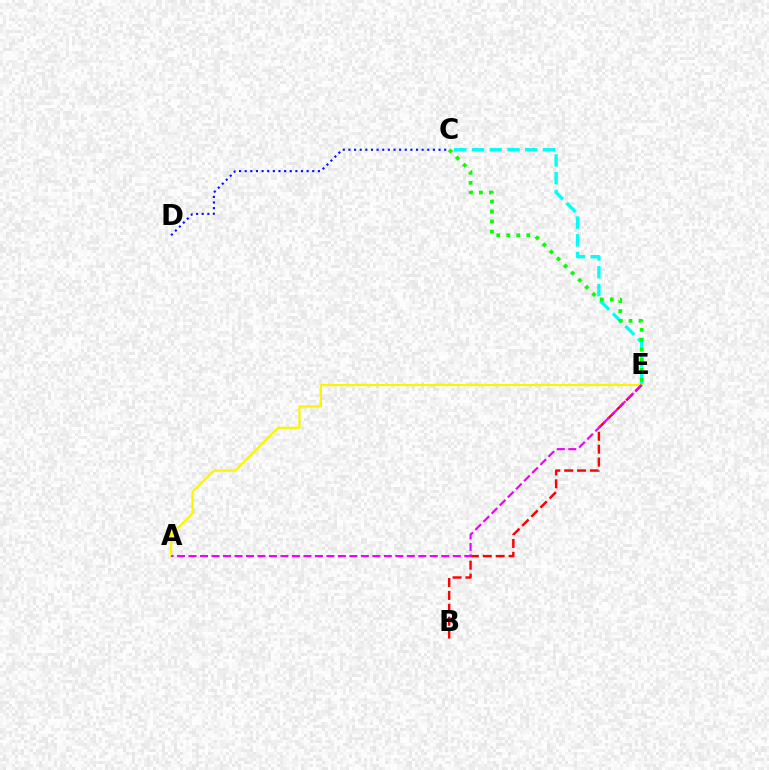{('C', 'E'): [{'color': '#00fff6', 'line_style': 'dashed', 'thickness': 2.41}, {'color': '#08ff00', 'line_style': 'dotted', 'thickness': 2.72}], ('A', 'E'): [{'color': '#fcf500', 'line_style': 'solid', 'thickness': 1.62}, {'color': '#ee00ff', 'line_style': 'dashed', 'thickness': 1.56}], ('C', 'D'): [{'color': '#0010ff', 'line_style': 'dotted', 'thickness': 1.53}], ('B', 'E'): [{'color': '#ff0000', 'line_style': 'dashed', 'thickness': 1.75}]}